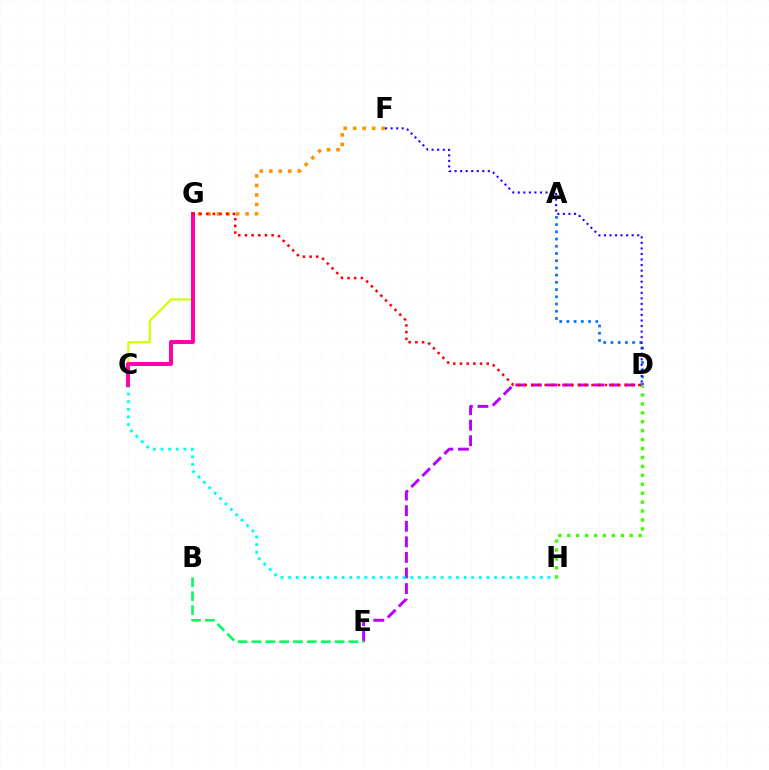{('D', 'E'): [{'color': '#b900ff', 'line_style': 'dashed', 'thickness': 2.12}], ('C', 'G'): [{'color': '#d1ff00', 'line_style': 'solid', 'thickness': 1.56}, {'color': '#ff00ac', 'line_style': 'solid', 'thickness': 2.84}], ('B', 'E'): [{'color': '#00ff5c', 'line_style': 'dashed', 'thickness': 1.88}], ('F', 'G'): [{'color': '#ff9400', 'line_style': 'dotted', 'thickness': 2.58}], ('C', 'H'): [{'color': '#00fff6', 'line_style': 'dotted', 'thickness': 2.07}], ('A', 'D'): [{'color': '#0074ff', 'line_style': 'dotted', 'thickness': 1.96}], ('D', 'H'): [{'color': '#3dff00', 'line_style': 'dotted', 'thickness': 2.43}], ('D', 'F'): [{'color': '#2500ff', 'line_style': 'dotted', 'thickness': 1.51}], ('D', 'G'): [{'color': '#ff0000', 'line_style': 'dotted', 'thickness': 1.82}]}